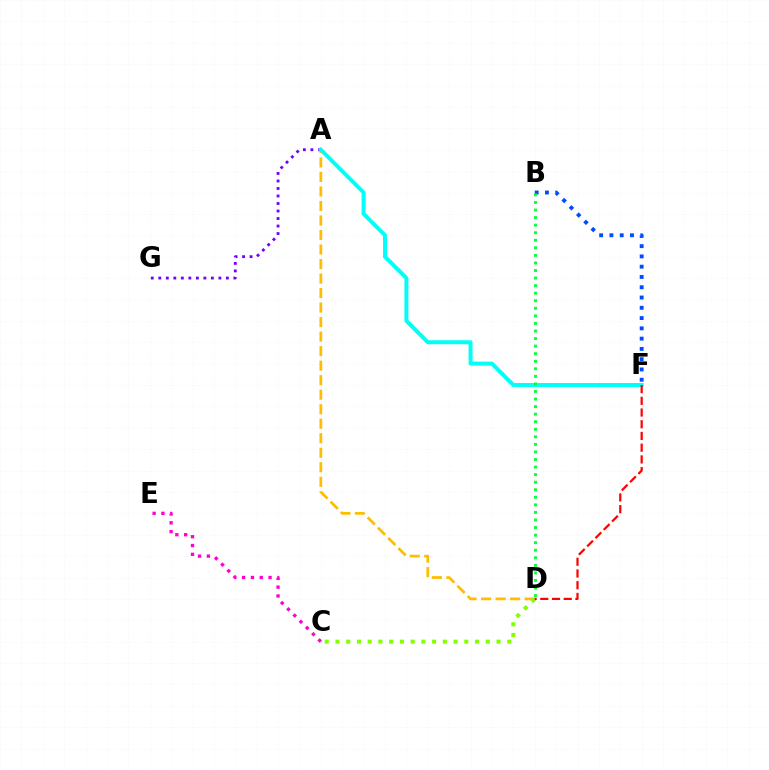{('A', 'D'): [{'color': '#ffbd00', 'line_style': 'dashed', 'thickness': 1.97}], ('C', 'E'): [{'color': '#ff00cf', 'line_style': 'dotted', 'thickness': 2.4}], ('A', 'G'): [{'color': '#7200ff', 'line_style': 'dotted', 'thickness': 2.04}], ('A', 'F'): [{'color': '#00fff6', 'line_style': 'solid', 'thickness': 2.86}], ('B', 'F'): [{'color': '#004bff', 'line_style': 'dotted', 'thickness': 2.79}], ('C', 'D'): [{'color': '#84ff00', 'line_style': 'dotted', 'thickness': 2.92}], ('D', 'F'): [{'color': '#ff0000', 'line_style': 'dashed', 'thickness': 1.59}], ('B', 'D'): [{'color': '#00ff39', 'line_style': 'dotted', 'thickness': 2.05}]}